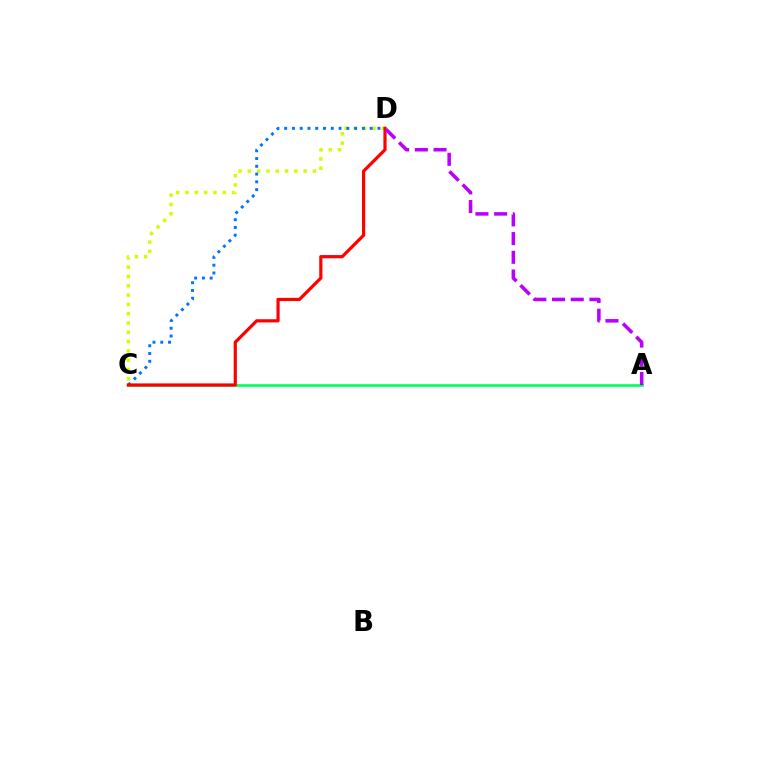{('A', 'C'): [{'color': '#00ff5c', 'line_style': 'solid', 'thickness': 1.89}], ('C', 'D'): [{'color': '#d1ff00', 'line_style': 'dotted', 'thickness': 2.53}, {'color': '#0074ff', 'line_style': 'dotted', 'thickness': 2.11}, {'color': '#ff0000', 'line_style': 'solid', 'thickness': 2.3}], ('A', 'D'): [{'color': '#b900ff', 'line_style': 'dashed', 'thickness': 2.54}]}